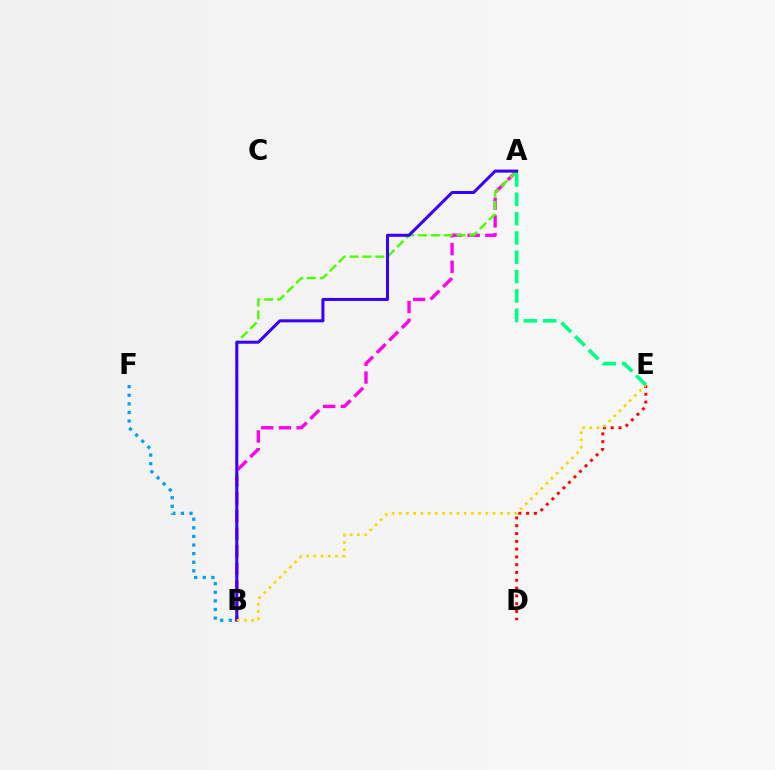{('A', 'B'): [{'color': '#ff00ed', 'line_style': 'dashed', 'thickness': 2.4}, {'color': '#4fff00', 'line_style': 'dashed', 'thickness': 1.75}, {'color': '#3700ff', 'line_style': 'solid', 'thickness': 2.18}], ('B', 'F'): [{'color': '#009eff', 'line_style': 'dotted', 'thickness': 2.34}], ('D', 'E'): [{'color': '#ff0000', 'line_style': 'dotted', 'thickness': 2.12}], ('B', 'E'): [{'color': '#ffd500', 'line_style': 'dotted', 'thickness': 1.96}], ('A', 'E'): [{'color': '#00ff86', 'line_style': 'dashed', 'thickness': 2.62}]}